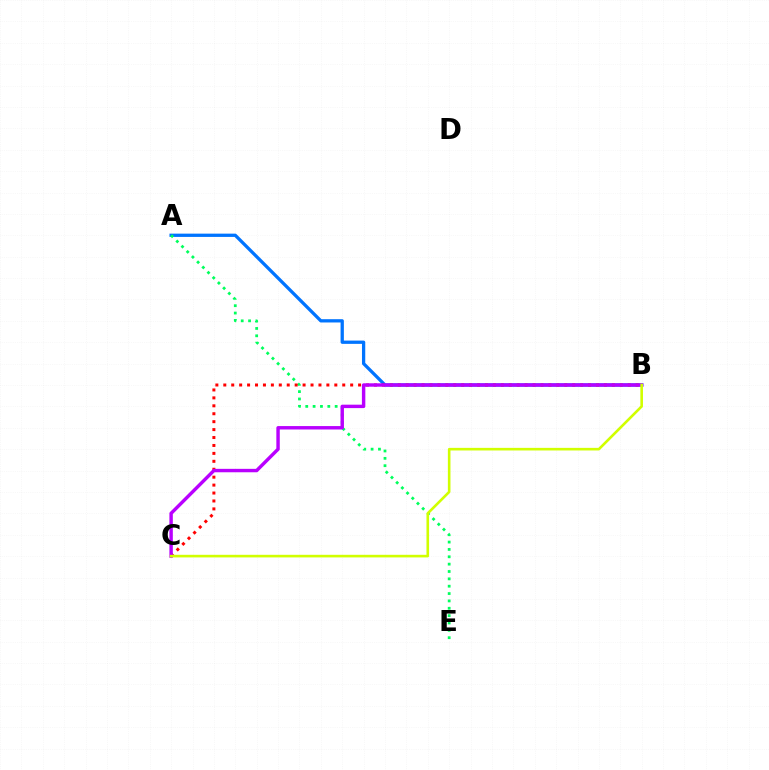{('A', 'B'): [{'color': '#0074ff', 'line_style': 'solid', 'thickness': 2.36}], ('A', 'E'): [{'color': '#00ff5c', 'line_style': 'dotted', 'thickness': 2.0}], ('B', 'C'): [{'color': '#ff0000', 'line_style': 'dotted', 'thickness': 2.15}, {'color': '#b900ff', 'line_style': 'solid', 'thickness': 2.47}, {'color': '#d1ff00', 'line_style': 'solid', 'thickness': 1.88}]}